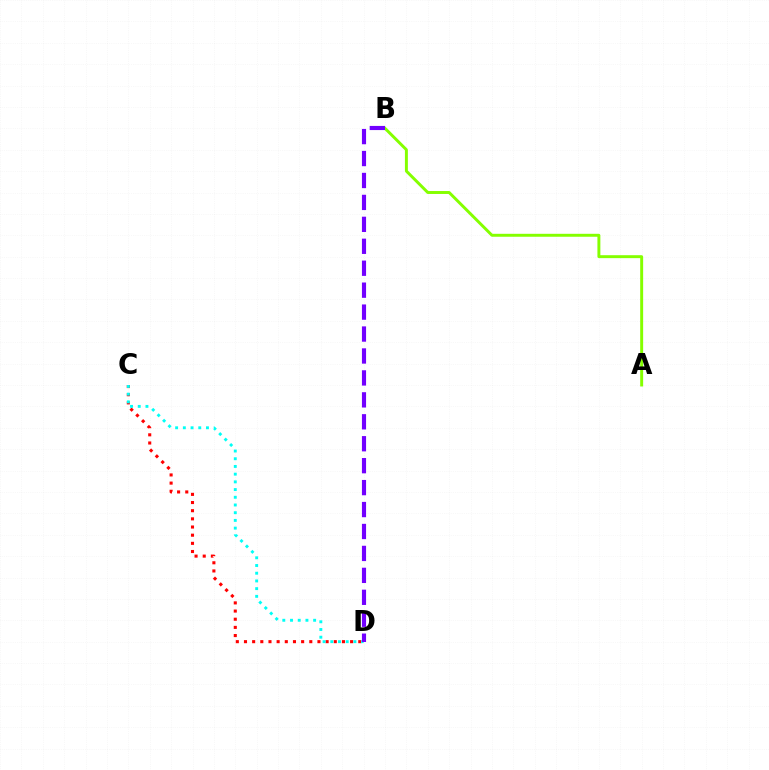{('C', 'D'): [{'color': '#ff0000', 'line_style': 'dotted', 'thickness': 2.22}, {'color': '#00fff6', 'line_style': 'dotted', 'thickness': 2.09}], ('A', 'B'): [{'color': '#84ff00', 'line_style': 'solid', 'thickness': 2.12}], ('B', 'D'): [{'color': '#7200ff', 'line_style': 'dashed', 'thickness': 2.98}]}